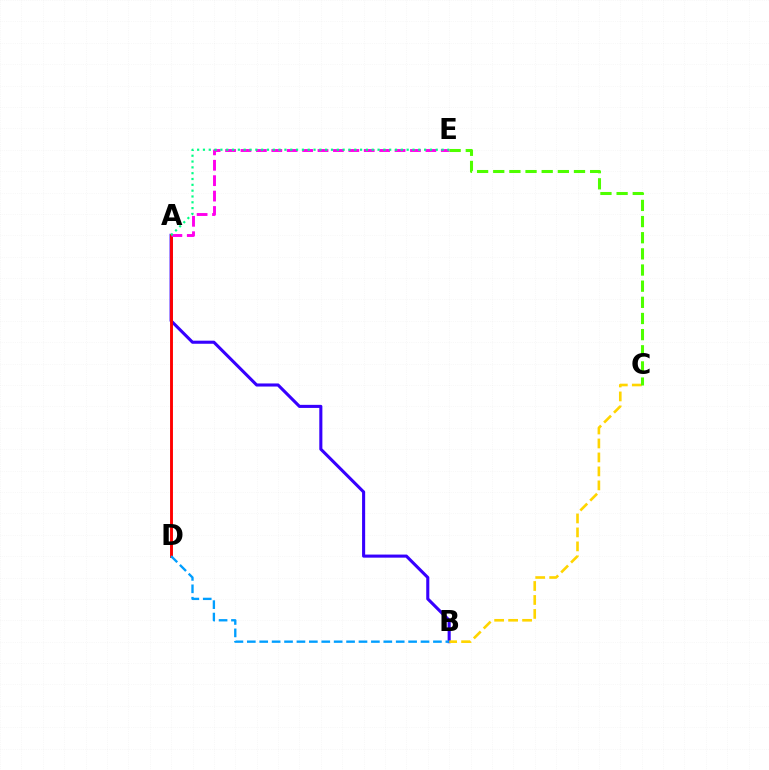{('A', 'B'): [{'color': '#3700ff', 'line_style': 'solid', 'thickness': 2.22}], ('A', 'D'): [{'color': '#ff0000', 'line_style': 'solid', 'thickness': 2.09}], ('A', 'E'): [{'color': '#ff00ed', 'line_style': 'dashed', 'thickness': 2.09}, {'color': '#00ff86', 'line_style': 'dotted', 'thickness': 1.58}], ('B', 'C'): [{'color': '#ffd500', 'line_style': 'dashed', 'thickness': 1.9}], ('B', 'D'): [{'color': '#009eff', 'line_style': 'dashed', 'thickness': 1.69}], ('C', 'E'): [{'color': '#4fff00', 'line_style': 'dashed', 'thickness': 2.19}]}